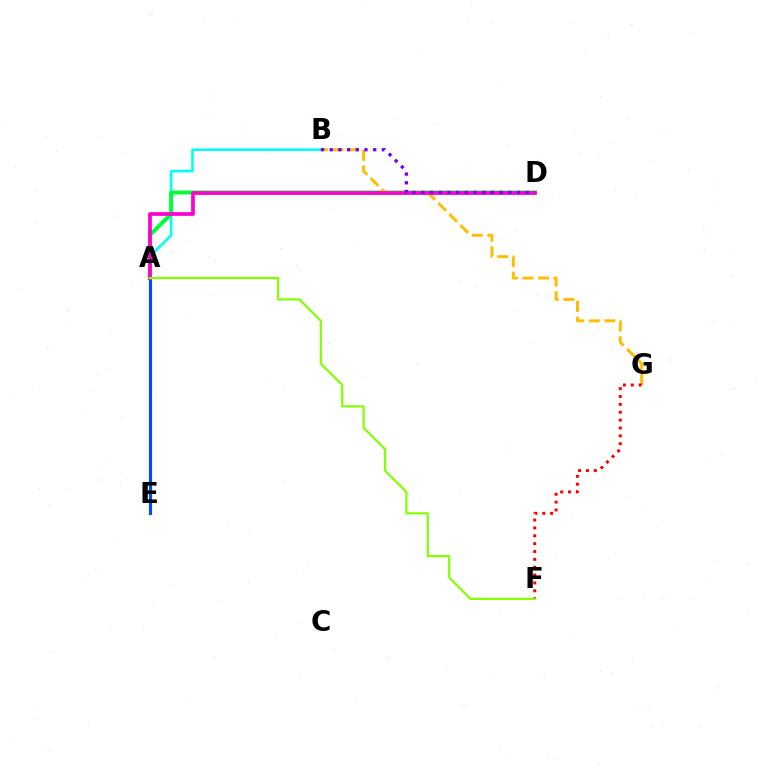{('A', 'B'): [{'color': '#00fff6', 'line_style': 'solid', 'thickness': 1.86}], ('A', 'D'): [{'color': '#00ff39', 'line_style': 'solid', 'thickness': 2.88}, {'color': '#ff00cf', 'line_style': 'solid', 'thickness': 2.68}], ('A', 'E'): [{'color': '#004bff', 'line_style': 'solid', 'thickness': 2.25}], ('B', 'G'): [{'color': '#ffbd00', 'line_style': 'dashed', 'thickness': 2.12}], ('B', 'D'): [{'color': '#7200ff', 'line_style': 'dotted', 'thickness': 2.36}], ('F', 'G'): [{'color': '#ff0000', 'line_style': 'dotted', 'thickness': 2.14}], ('A', 'F'): [{'color': '#84ff00', 'line_style': 'solid', 'thickness': 1.58}]}